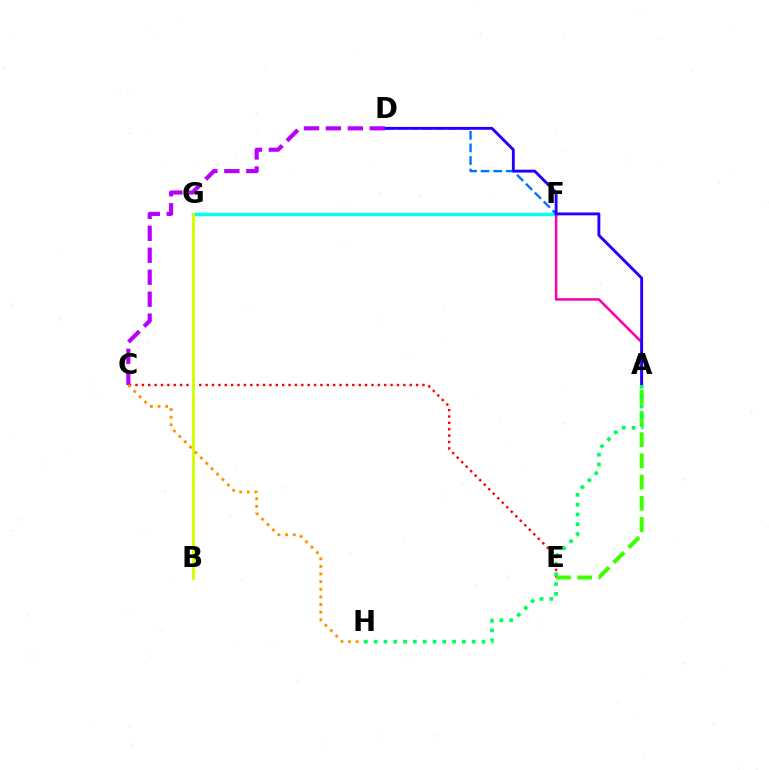{('C', 'E'): [{'color': '#ff0000', 'line_style': 'dotted', 'thickness': 1.73}], ('F', 'G'): [{'color': '#00fff6', 'line_style': 'solid', 'thickness': 2.49}], ('A', 'F'): [{'color': '#ff00ac', 'line_style': 'solid', 'thickness': 1.82}], ('D', 'F'): [{'color': '#0074ff', 'line_style': 'dashed', 'thickness': 1.71}], ('A', 'E'): [{'color': '#3dff00', 'line_style': 'dashed', 'thickness': 2.88}], ('A', 'D'): [{'color': '#2500ff', 'line_style': 'solid', 'thickness': 2.07}], ('C', 'D'): [{'color': '#b900ff', 'line_style': 'dashed', 'thickness': 2.98}], ('A', 'H'): [{'color': '#00ff5c', 'line_style': 'dotted', 'thickness': 2.66}], ('B', 'G'): [{'color': '#d1ff00', 'line_style': 'solid', 'thickness': 2.08}], ('C', 'H'): [{'color': '#ff9400', 'line_style': 'dotted', 'thickness': 2.07}]}